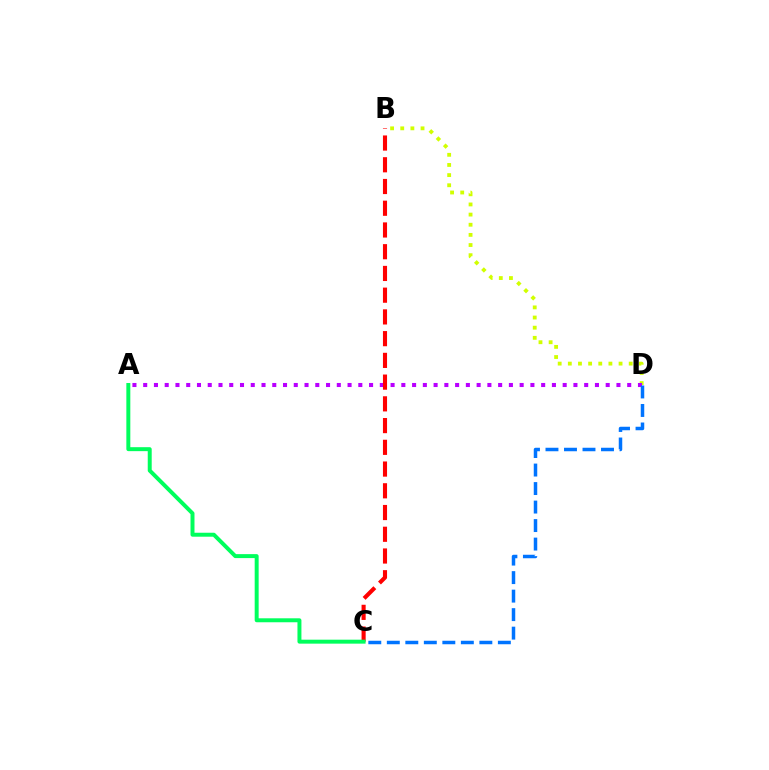{('B', 'D'): [{'color': '#d1ff00', 'line_style': 'dotted', 'thickness': 2.76}], ('A', 'D'): [{'color': '#b900ff', 'line_style': 'dotted', 'thickness': 2.92}], ('B', 'C'): [{'color': '#ff0000', 'line_style': 'dashed', 'thickness': 2.95}], ('C', 'D'): [{'color': '#0074ff', 'line_style': 'dashed', 'thickness': 2.51}], ('A', 'C'): [{'color': '#00ff5c', 'line_style': 'solid', 'thickness': 2.85}]}